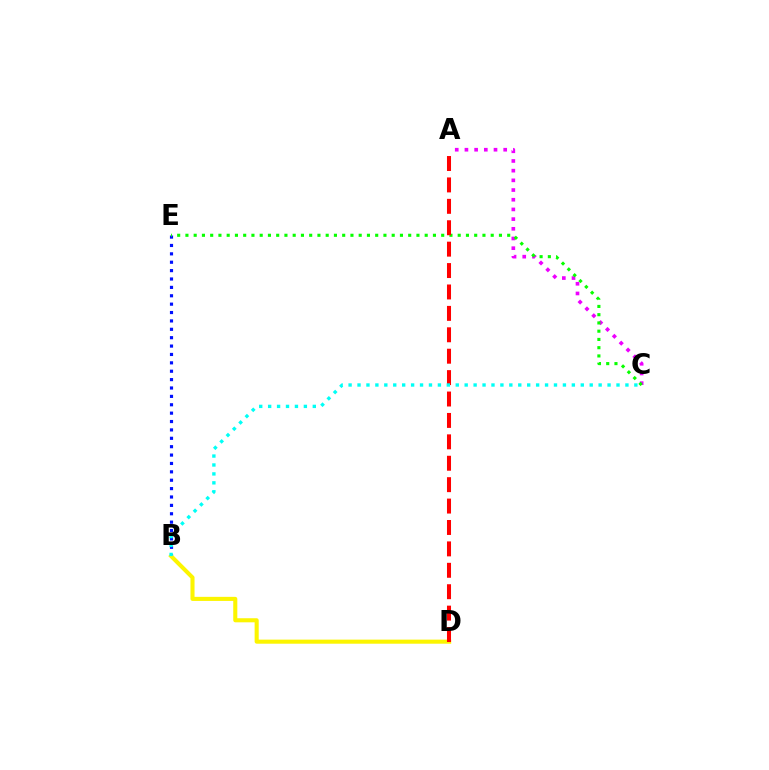{('A', 'C'): [{'color': '#ee00ff', 'line_style': 'dotted', 'thickness': 2.63}], ('B', 'E'): [{'color': '#0010ff', 'line_style': 'dotted', 'thickness': 2.28}], ('B', 'D'): [{'color': '#fcf500', 'line_style': 'solid', 'thickness': 2.93}], ('C', 'E'): [{'color': '#08ff00', 'line_style': 'dotted', 'thickness': 2.24}], ('A', 'D'): [{'color': '#ff0000', 'line_style': 'dashed', 'thickness': 2.91}], ('B', 'C'): [{'color': '#00fff6', 'line_style': 'dotted', 'thickness': 2.43}]}